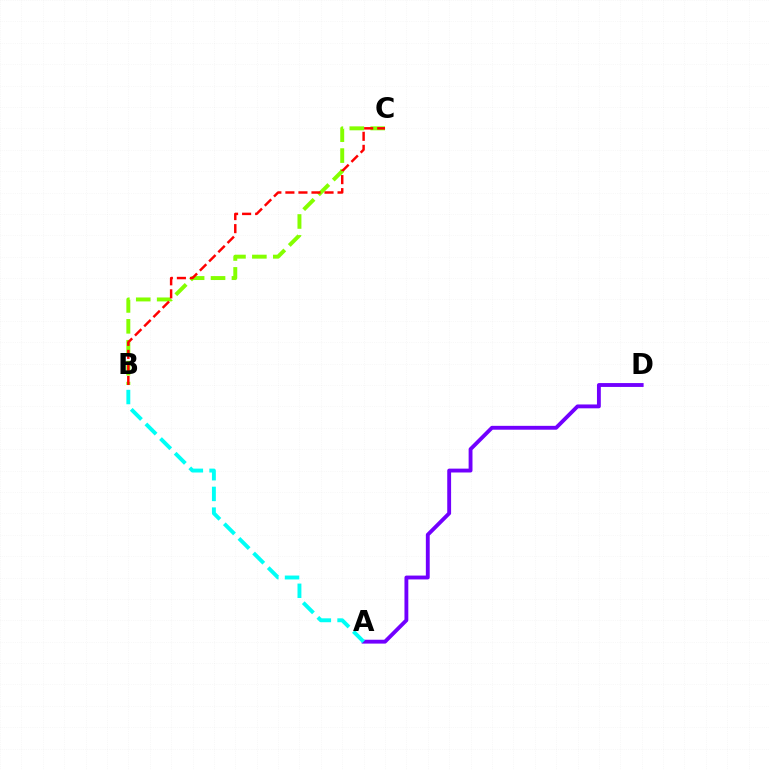{('B', 'C'): [{'color': '#84ff00', 'line_style': 'dashed', 'thickness': 2.84}, {'color': '#ff0000', 'line_style': 'dashed', 'thickness': 1.77}], ('A', 'D'): [{'color': '#7200ff', 'line_style': 'solid', 'thickness': 2.78}], ('A', 'B'): [{'color': '#00fff6', 'line_style': 'dashed', 'thickness': 2.81}]}